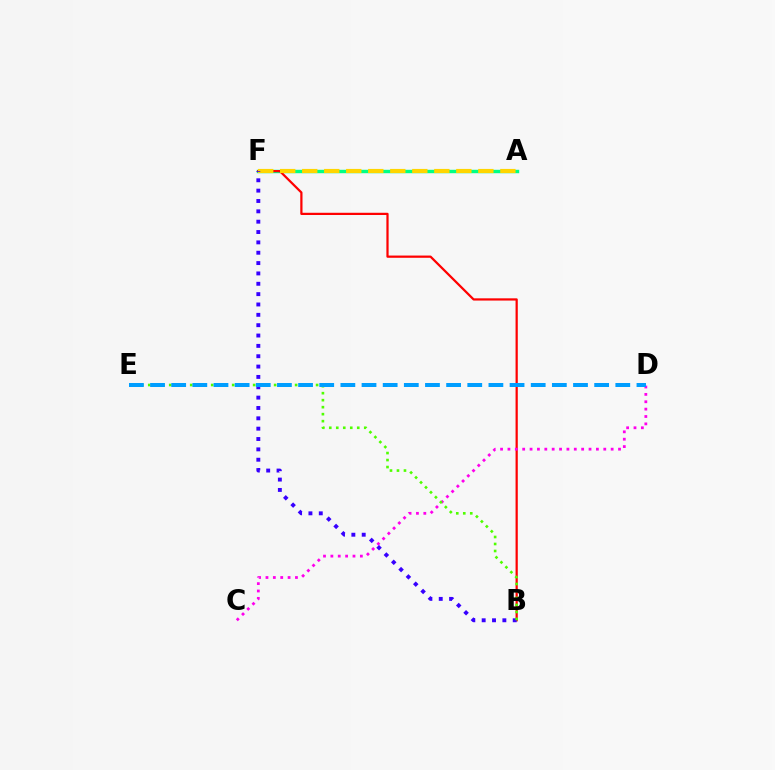{('A', 'F'): [{'color': '#00ff86', 'line_style': 'solid', 'thickness': 2.46}, {'color': '#ffd500', 'line_style': 'dashed', 'thickness': 2.99}], ('B', 'F'): [{'color': '#ff0000', 'line_style': 'solid', 'thickness': 1.61}, {'color': '#3700ff', 'line_style': 'dotted', 'thickness': 2.81}], ('C', 'D'): [{'color': '#ff00ed', 'line_style': 'dotted', 'thickness': 2.0}], ('B', 'E'): [{'color': '#4fff00', 'line_style': 'dotted', 'thickness': 1.9}], ('D', 'E'): [{'color': '#009eff', 'line_style': 'dashed', 'thickness': 2.87}]}